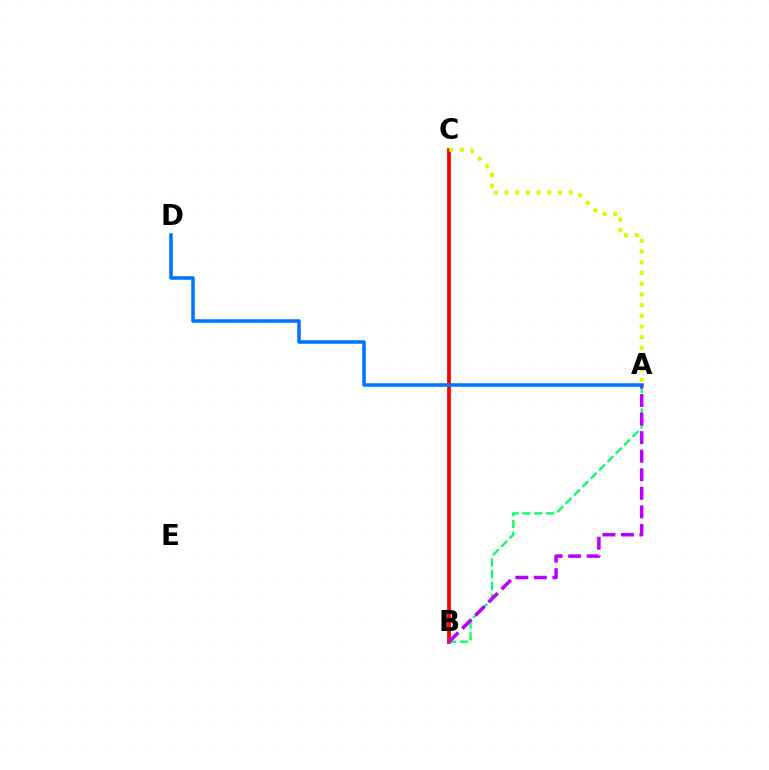{('B', 'C'): [{'color': '#ff0000', 'line_style': 'solid', 'thickness': 2.72}], ('A', 'B'): [{'color': '#00ff5c', 'line_style': 'dashed', 'thickness': 1.61}, {'color': '#b900ff', 'line_style': 'dashed', 'thickness': 2.52}], ('A', 'C'): [{'color': '#d1ff00', 'line_style': 'dotted', 'thickness': 2.91}], ('A', 'D'): [{'color': '#0074ff', 'line_style': 'solid', 'thickness': 2.56}]}